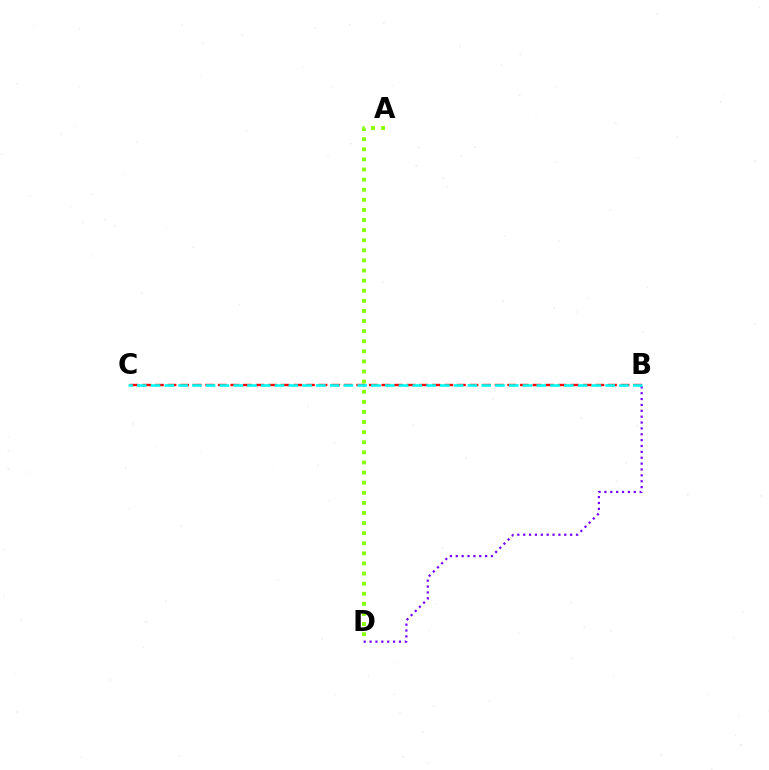{('B', 'C'): [{'color': '#ff0000', 'line_style': 'dashed', 'thickness': 1.71}, {'color': '#00fff6', 'line_style': 'dashed', 'thickness': 1.87}], ('A', 'D'): [{'color': '#84ff00', 'line_style': 'dotted', 'thickness': 2.74}], ('B', 'D'): [{'color': '#7200ff', 'line_style': 'dotted', 'thickness': 1.59}]}